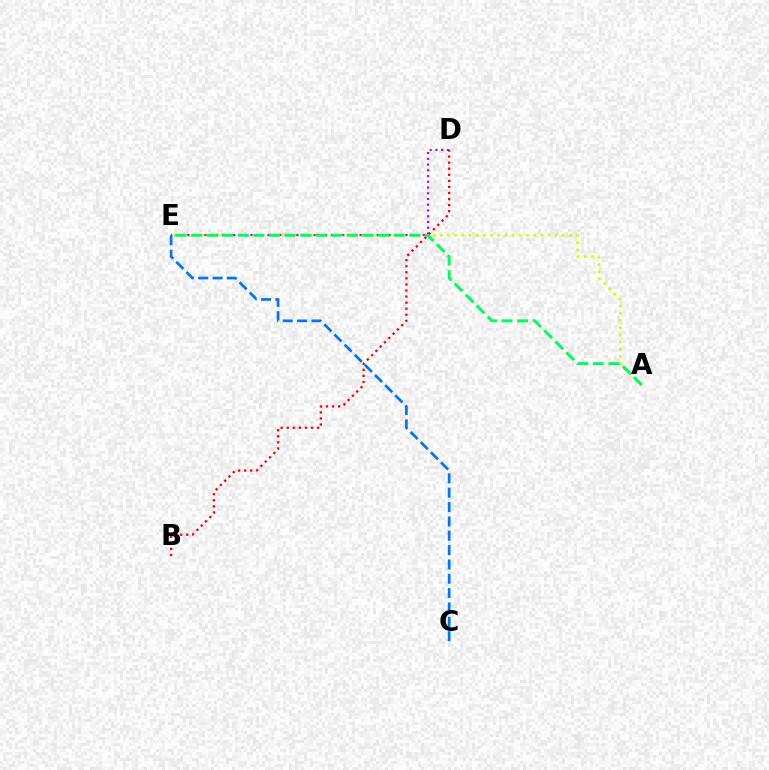{('A', 'E'): [{'color': '#d1ff00', 'line_style': 'dotted', 'thickness': 1.96}, {'color': '#00ff5c', 'line_style': 'dashed', 'thickness': 2.12}], ('D', 'E'): [{'color': '#b900ff', 'line_style': 'dotted', 'thickness': 1.56}], ('B', 'D'): [{'color': '#ff0000', 'line_style': 'dotted', 'thickness': 1.65}], ('C', 'E'): [{'color': '#0074ff', 'line_style': 'dashed', 'thickness': 1.95}]}